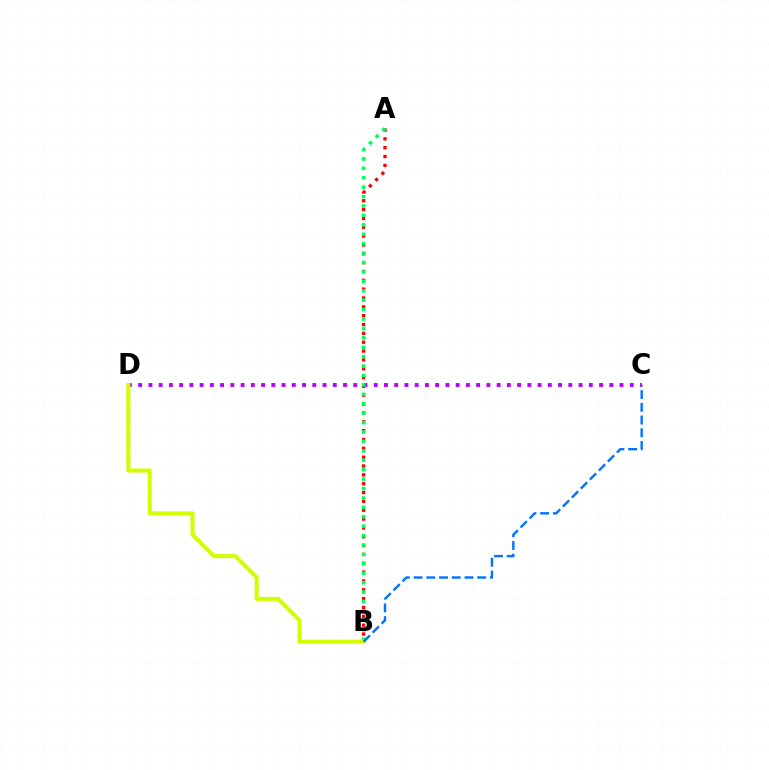{('A', 'B'): [{'color': '#ff0000', 'line_style': 'dotted', 'thickness': 2.4}, {'color': '#00ff5c', 'line_style': 'dotted', 'thickness': 2.56}], ('C', 'D'): [{'color': '#b900ff', 'line_style': 'dotted', 'thickness': 2.78}], ('B', 'D'): [{'color': '#d1ff00', 'line_style': 'solid', 'thickness': 2.92}], ('B', 'C'): [{'color': '#0074ff', 'line_style': 'dashed', 'thickness': 1.73}]}